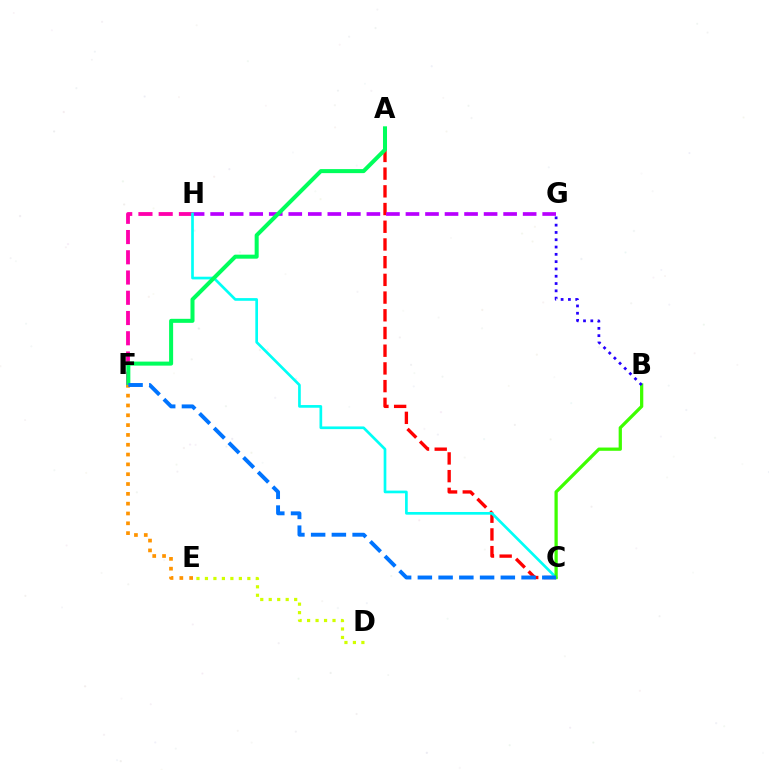{('F', 'H'): [{'color': '#ff00ac', 'line_style': 'dashed', 'thickness': 2.75}], ('A', 'C'): [{'color': '#ff0000', 'line_style': 'dashed', 'thickness': 2.41}], ('G', 'H'): [{'color': '#b900ff', 'line_style': 'dashed', 'thickness': 2.65}], ('C', 'H'): [{'color': '#00fff6', 'line_style': 'solid', 'thickness': 1.93}], ('D', 'E'): [{'color': '#d1ff00', 'line_style': 'dotted', 'thickness': 2.3}], ('A', 'F'): [{'color': '#00ff5c', 'line_style': 'solid', 'thickness': 2.9}], ('B', 'C'): [{'color': '#3dff00', 'line_style': 'solid', 'thickness': 2.34}], ('E', 'F'): [{'color': '#ff9400', 'line_style': 'dotted', 'thickness': 2.67}], ('B', 'G'): [{'color': '#2500ff', 'line_style': 'dotted', 'thickness': 1.98}], ('C', 'F'): [{'color': '#0074ff', 'line_style': 'dashed', 'thickness': 2.82}]}